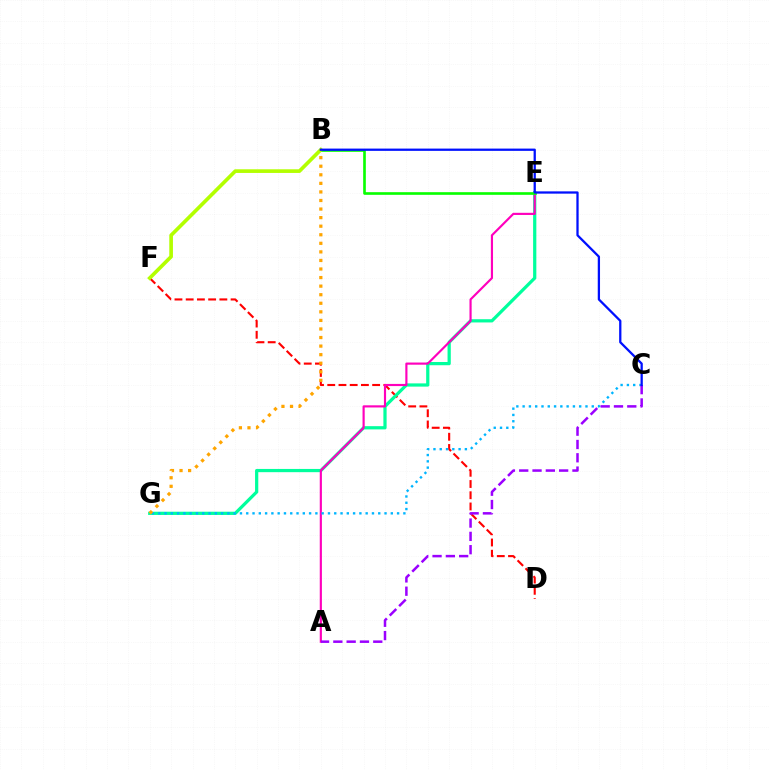{('D', 'F'): [{'color': '#ff0000', 'line_style': 'dashed', 'thickness': 1.52}], ('E', 'G'): [{'color': '#00ff9d', 'line_style': 'solid', 'thickness': 2.33}], ('A', 'E'): [{'color': '#ff00bd', 'line_style': 'solid', 'thickness': 1.55}], ('B', 'E'): [{'color': '#08ff00', 'line_style': 'solid', 'thickness': 1.9}], ('C', 'G'): [{'color': '#00b5ff', 'line_style': 'dotted', 'thickness': 1.71}], ('B', 'G'): [{'color': '#ffa500', 'line_style': 'dotted', 'thickness': 2.33}], ('A', 'C'): [{'color': '#9b00ff', 'line_style': 'dashed', 'thickness': 1.81}], ('B', 'F'): [{'color': '#b3ff00', 'line_style': 'solid', 'thickness': 2.63}], ('B', 'C'): [{'color': '#0010ff', 'line_style': 'solid', 'thickness': 1.64}]}